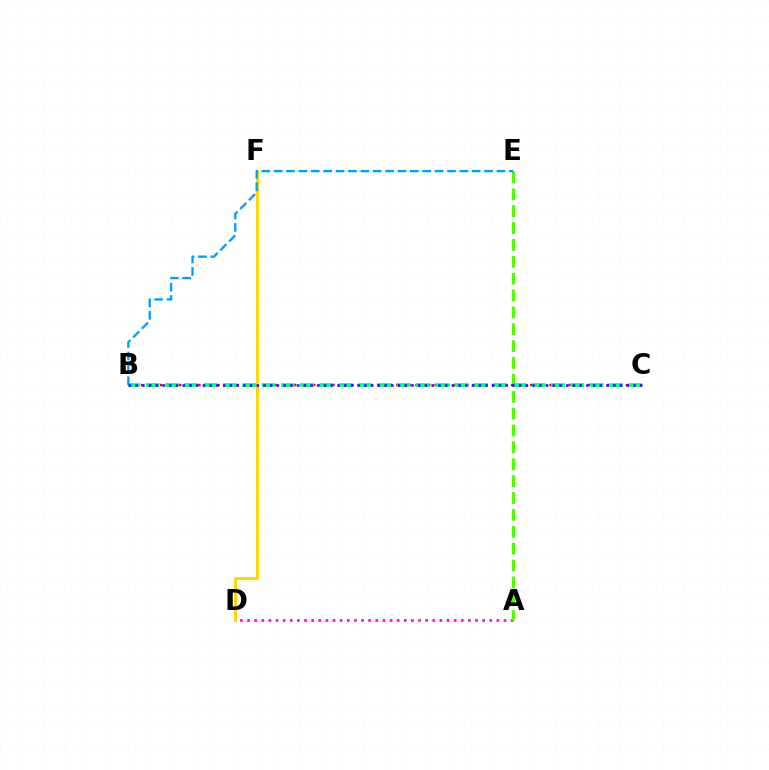{('A', 'D'): [{'color': '#ff00ed', 'line_style': 'dotted', 'thickness': 1.94}], ('A', 'E'): [{'color': '#4fff00', 'line_style': 'dashed', 'thickness': 2.29}], ('B', 'C'): [{'color': '#ff0000', 'line_style': 'dotted', 'thickness': 1.73}, {'color': '#00ff86', 'line_style': 'dashed', 'thickness': 2.62}, {'color': '#3700ff', 'line_style': 'dotted', 'thickness': 1.83}], ('D', 'F'): [{'color': '#ffd500', 'line_style': 'solid', 'thickness': 2.07}], ('B', 'E'): [{'color': '#009eff', 'line_style': 'dashed', 'thickness': 1.68}]}